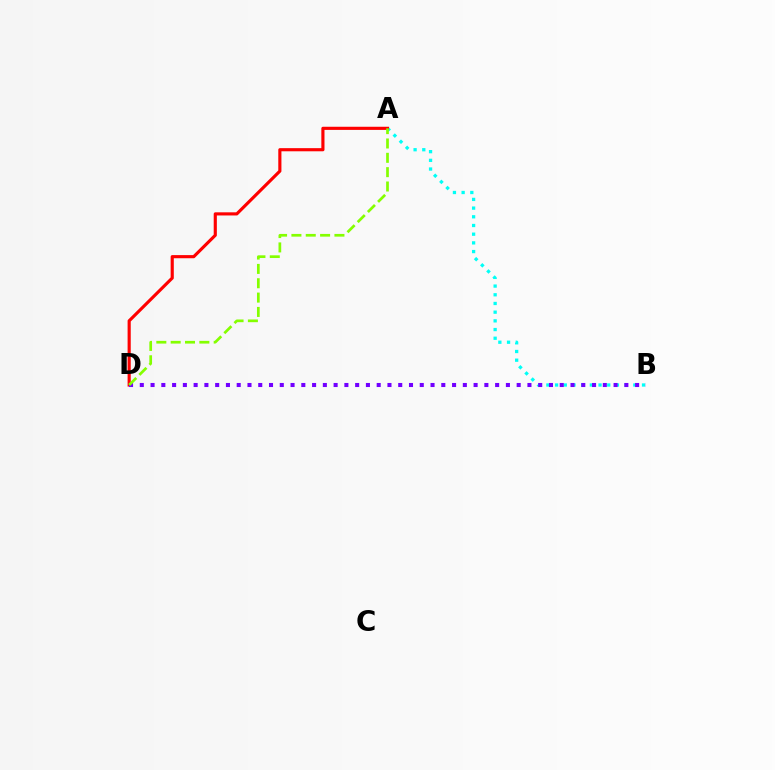{('A', 'B'): [{'color': '#00fff6', 'line_style': 'dotted', 'thickness': 2.36}], ('A', 'D'): [{'color': '#ff0000', 'line_style': 'solid', 'thickness': 2.26}, {'color': '#84ff00', 'line_style': 'dashed', 'thickness': 1.95}], ('B', 'D'): [{'color': '#7200ff', 'line_style': 'dotted', 'thickness': 2.93}]}